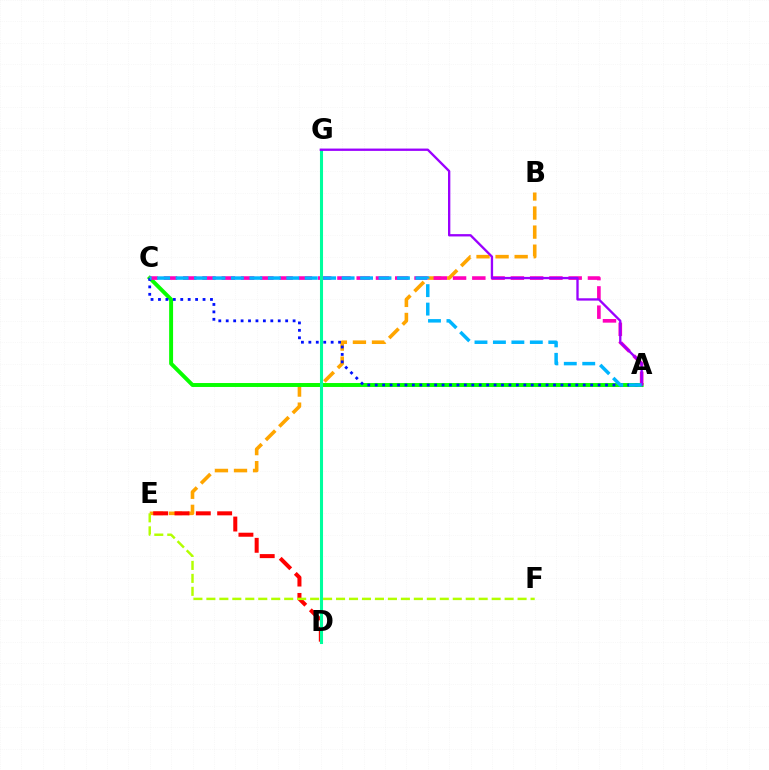{('B', 'E'): [{'color': '#ffa500', 'line_style': 'dashed', 'thickness': 2.59}], ('A', 'C'): [{'color': '#08ff00', 'line_style': 'solid', 'thickness': 2.83}, {'color': '#ff00bd', 'line_style': 'dashed', 'thickness': 2.62}, {'color': '#0010ff', 'line_style': 'dotted', 'thickness': 2.02}, {'color': '#00b5ff', 'line_style': 'dashed', 'thickness': 2.51}], ('D', 'E'): [{'color': '#ff0000', 'line_style': 'dashed', 'thickness': 2.9}], ('E', 'F'): [{'color': '#b3ff00', 'line_style': 'dashed', 'thickness': 1.76}], ('D', 'G'): [{'color': '#00ff9d', 'line_style': 'solid', 'thickness': 2.21}], ('A', 'G'): [{'color': '#9b00ff', 'line_style': 'solid', 'thickness': 1.68}]}